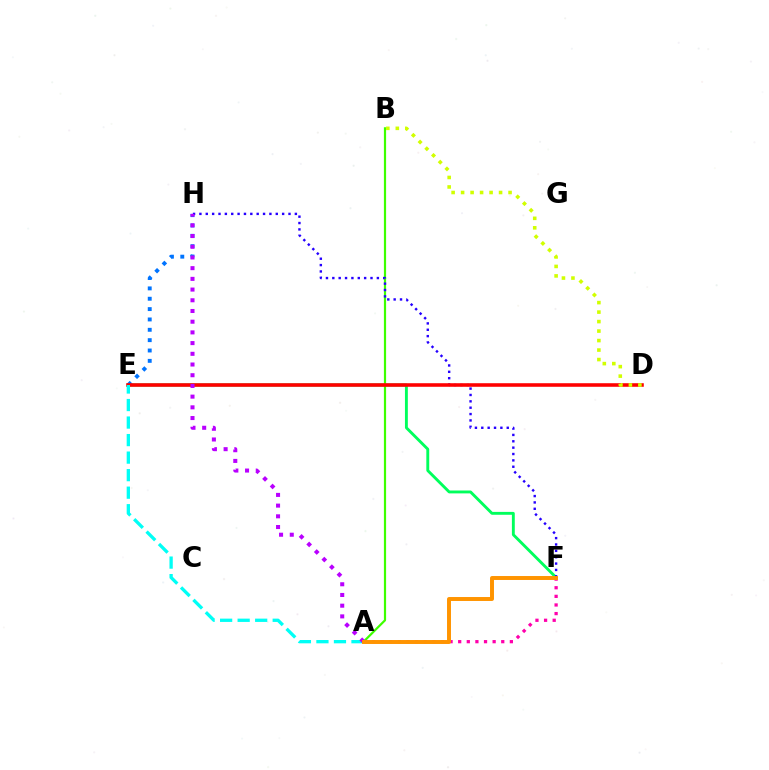{('E', 'F'): [{'color': '#00ff5c', 'line_style': 'solid', 'thickness': 2.07}], ('E', 'H'): [{'color': '#0074ff', 'line_style': 'dotted', 'thickness': 2.81}], ('A', 'B'): [{'color': '#3dff00', 'line_style': 'solid', 'thickness': 1.58}], ('F', 'H'): [{'color': '#2500ff', 'line_style': 'dotted', 'thickness': 1.73}], ('A', 'F'): [{'color': '#ff00ac', 'line_style': 'dotted', 'thickness': 2.34}, {'color': '#ff9400', 'line_style': 'solid', 'thickness': 2.84}], ('D', 'E'): [{'color': '#ff0000', 'line_style': 'solid', 'thickness': 2.57}], ('B', 'D'): [{'color': '#d1ff00', 'line_style': 'dotted', 'thickness': 2.58}], ('A', 'E'): [{'color': '#00fff6', 'line_style': 'dashed', 'thickness': 2.38}], ('A', 'H'): [{'color': '#b900ff', 'line_style': 'dotted', 'thickness': 2.91}]}